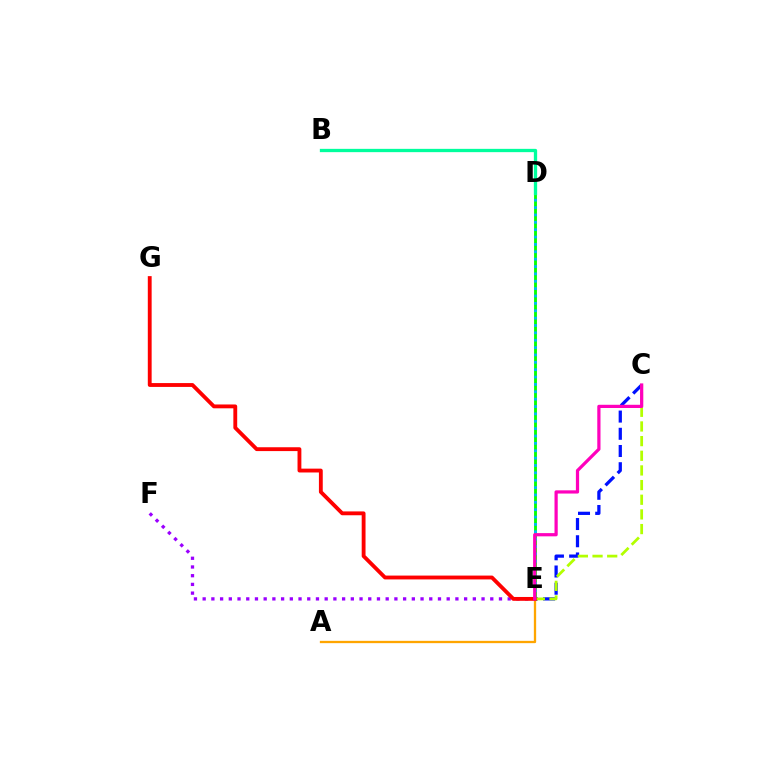{('C', 'E'): [{'color': '#0010ff', 'line_style': 'dashed', 'thickness': 2.34}, {'color': '#b3ff00', 'line_style': 'dashed', 'thickness': 1.99}, {'color': '#ff00bd', 'line_style': 'solid', 'thickness': 2.32}], ('D', 'E'): [{'color': '#08ff00', 'line_style': 'solid', 'thickness': 2.07}, {'color': '#00b5ff', 'line_style': 'dotted', 'thickness': 2.0}], ('E', 'F'): [{'color': '#9b00ff', 'line_style': 'dotted', 'thickness': 2.37}], ('A', 'E'): [{'color': '#ffa500', 'line_style': 'solid', 'thickness': 1.66}], ('B', 'D'): [{'color': '#00ff9d', 'line_style': 'solid', 'thickness': 2.37}], ('E', 'G'): [{'color': '#ff0000', 'line_style': 'solid', 'thickness': 2.77}]}